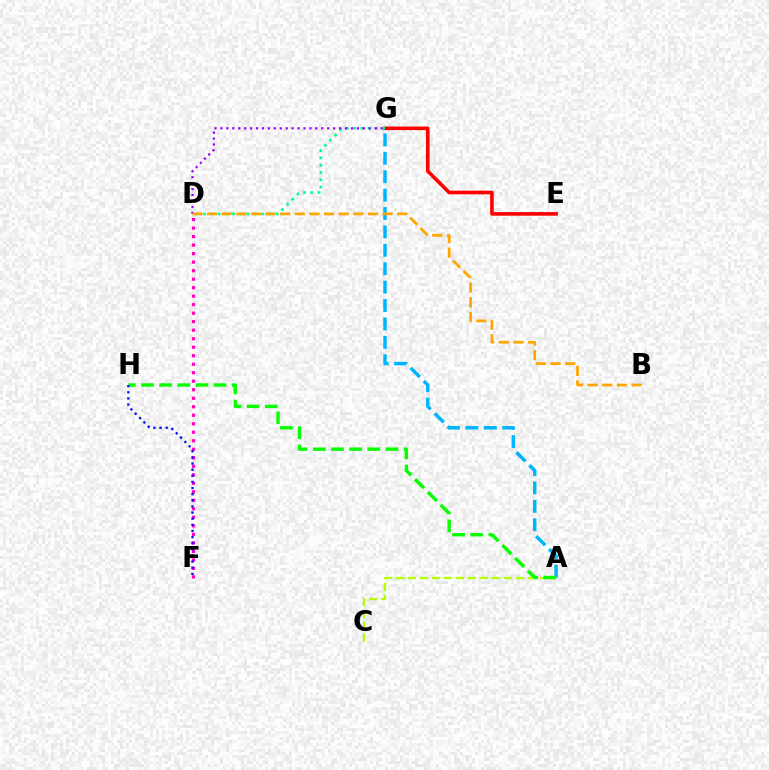{('A', 'G'): [{'color': '#00b5ff', 'line_style': 'dashed', 'thickness': 2.5}], ('E', 'G'): [{'color': '#ff0000', 'line_style': 'solid', 'thickness': 2.59}], ('D', 'F'): [{'color': '#ff00bd', 'line_style': 'dotted', 'thickness': 2.31}], ('A', 'C'): [{'color': '#b3ff00', 'line_style': 'dashed', 'thickness': 1.63}], ('A', 'H'): [{'color': '#08ff00', 'line_style': 'dashed', 'thickness': 2.47}], ('D', 'G'): [{'color': '#00ff9d', 'line_style': 'dotted', 'thickness': 1.97}, {'color': '#9b00ff', 'line_style': 'dotted', 'thickness': 1.61}], ('F', 'H'): [{'color': '#0010ff', 'line_style': 'dotted', 'thickness': 1.67}], ('B', 'D'): [{'color': '#ffa500', 'line_style': 'dashed', 'thickness': 1.99}]}